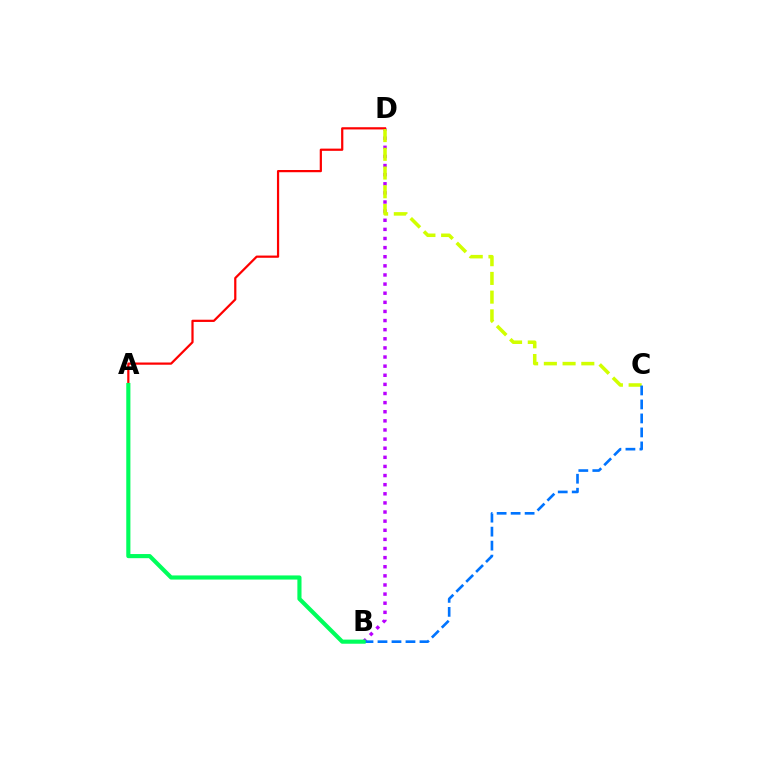{('B', 'D'): [{'color': '#b900ff', 'line_style': 'dotted', 'thickness': 2.48}], ('A', 'D'): [{'color': '#ff0000', 'line_style': 'solid', 'thickness': 1.6}], ('C', 'D'): [{'color': '#d1ff00', 'line_style': 'dashed', 'thickness': 2.54}], ('B', 'C'): [{'color': '#0074ff', 'line_style': 'dashed', 'thickness': 1.9}], ('A', 'B'): [{'color': '#00ff5c', 'line_style': 'solid', 'thickness': 2.97}]}